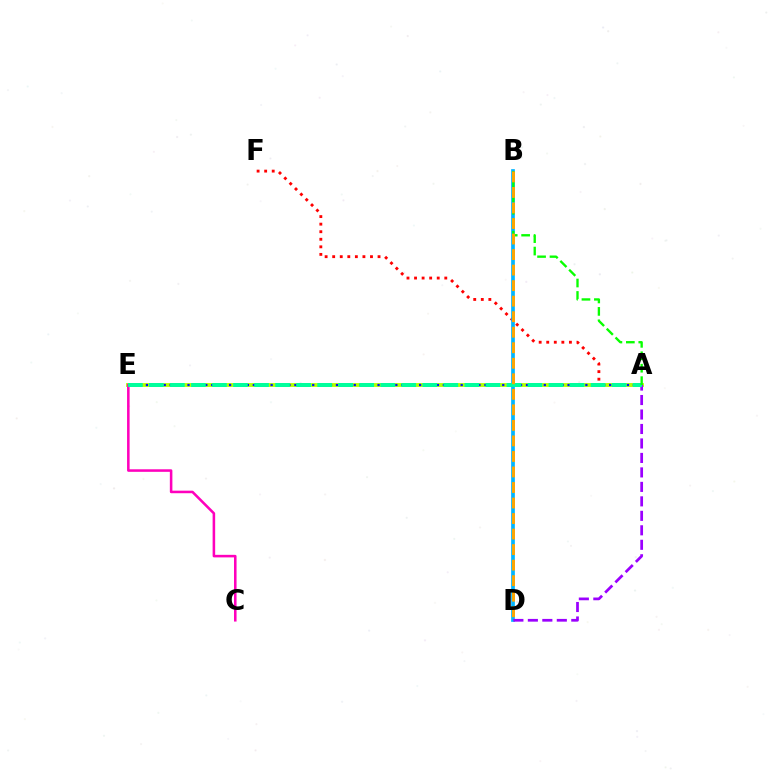{('A', 'F'): [{'color': '#ff0000', 'line_style': 'dotted', 'thickness': 2.05}], ('A', 'E'): [{'color': '#b3ff00', 'line_style': 'solid', 'thickness': 2.76}, {'color': '#0010ff', 'line_style': 'dotted', 'thickness': 1.61}, {'color': '#00ff9d', 'line_style': 'dashed', 'thickness': 2.86}], ('C', 'E'): [{'color': '#ff00bd', 'line_style': 'solid', 'thickness': 1.84}], ('B', 'D'): [{'color': '#00b5ff', 'line_style': 'solid', 'thickness': 2.66}, {'color': '#ffa500', 'line_style': 'dashed', 'thickness': 2.11}], ('A', 'D'): [{'color': '#9b00ff', 'line_style': 'dashed', 'thickness': 1.97}], ('A', 'B'): [{'color': '#08ff00', 'line_style': 'dashed', 'thickness': 1.69}]}